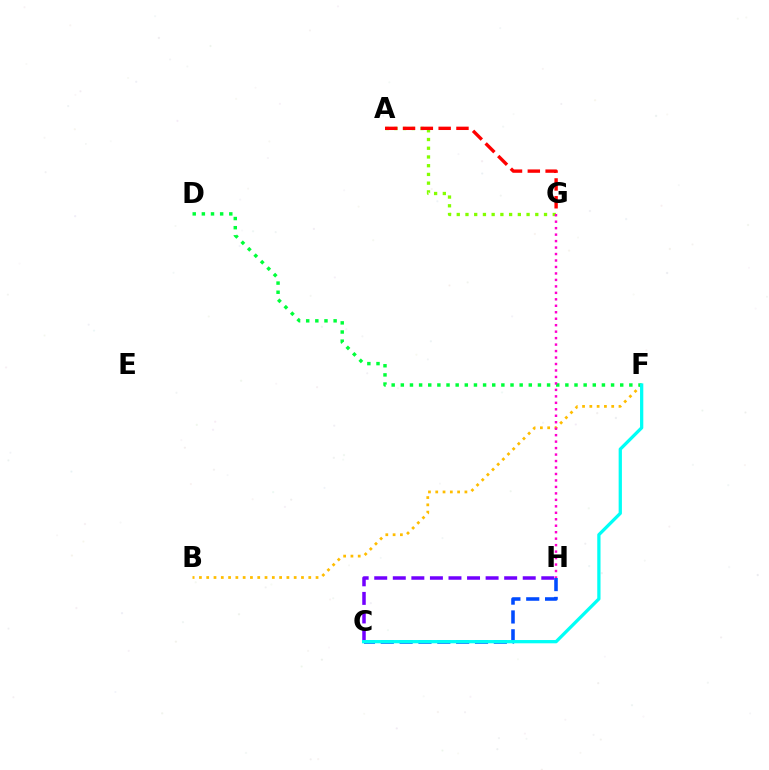{('B', 'F'): [{'color': '#ffbd00', 'line_style': 'dotted', 'thickness': 1.98}], ('C', 'H'): [{'color': '#004bff', 'line_style': 'dashed', 'thickness': 2.56}, {'color': '#7200ff', 'line_style': 'dashed', 'thickness': 2.52}], ('D', 'F'): [{'color': '#00ff39', 'line_style': 'dotted', 'thickness': 2.48}], ('C', 'F'): [{'color': '#00fff6', 'line_style': 'solid', 'thickness': 2.35}], ('A', 'G'): [{'color': '#84ff00', 'line_style': 'dotted', 'thickness': 2.37}, {'color': '#ff0000', 'line_style': 'dashed', 'thickness': 2.42}], ('G', 'H'): [{'color': '#ff00cf', 'line_style': 'dotted', 'thickness': 1.76}]}